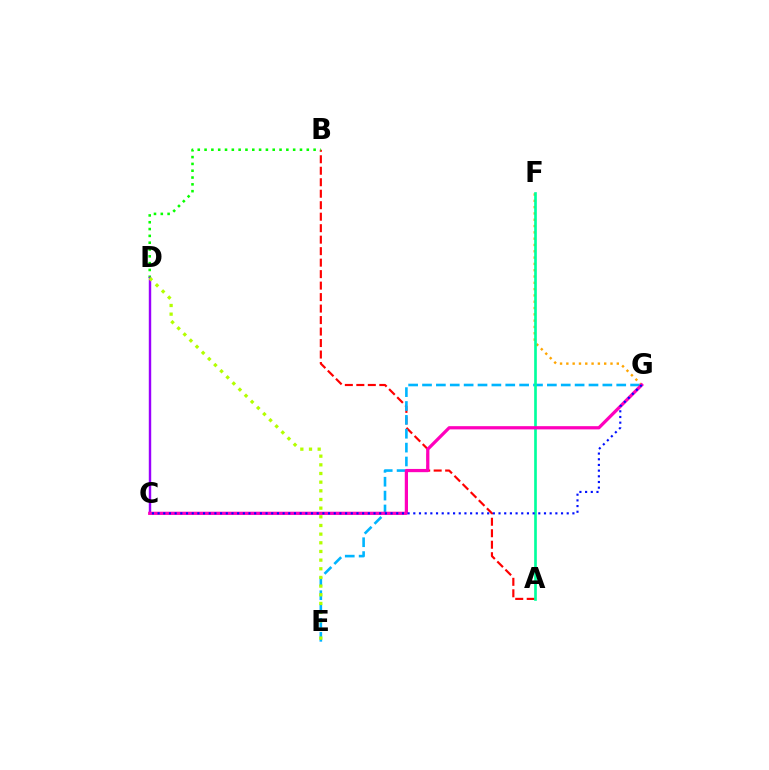{('A', 'B'): [{'color': '#ff0000', 'line_style': 'dashed', 'thickness': 1.56}], ('B', 'D'): [{'color': '#08ff00', 'line_style': 'dotted', 'thickness': 1.85}], ('E', 'G'): [{'color': '#00b5ff', 'line_style': 'dashed', 'thickness': 1.88}], ('F', 'G'): [{'color': '#ffa500', 'line_style': 'dotted', 'thickness': 1.71}], ('A', 'F'): [{'color': '#00ff9d', 'line_style': 'solid', 'thickness': 1.92}], ('C', 'D'): [{'color': '#9b00ff', 'line_style': 'solid', 'thickness': 1.75}], ('C', 'G'): [{'color': '#ff00bd', 'line_style': 'solid', 'thickness': 2.32}, {'color': '#0010ff', 'line_style': 'dotted', 'thickness': 1.54}], ('D', 'E'): [{'color': '#b3ff00', 'line_style': 'dotted', 'thickness': 2.35}]}